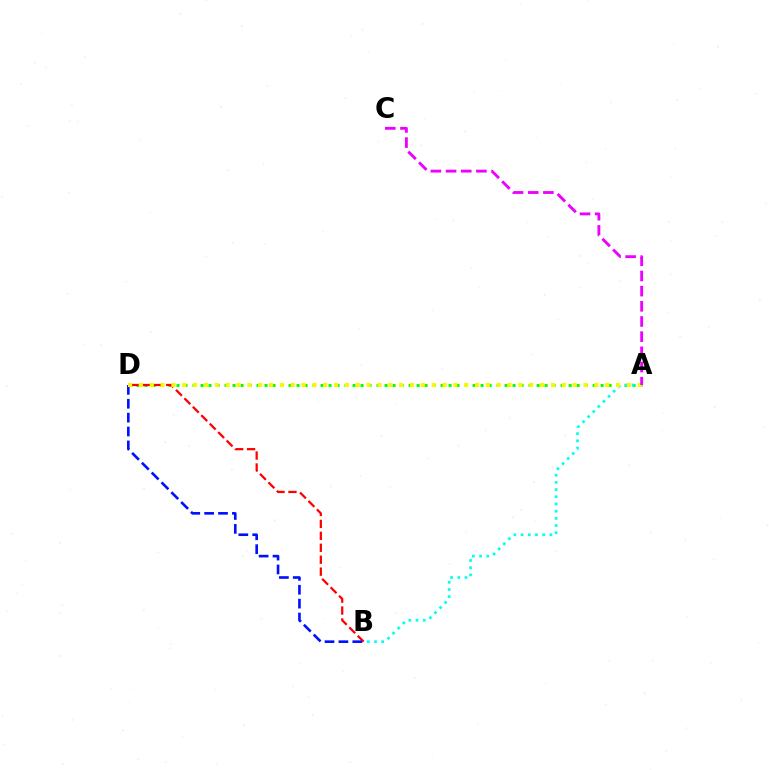{('A', 'D'): [{'color': '#08ff00', 'line_style': 'dotted', 'thickness': 2.17}, {'color': '#fcf500', 'line_style': 'dotted', 'thickness': 2.95}], ('B', 'D'): [{'color': '#ff0000', 'line_style': 'dashed', 'thickness': 1.62}, {'color': '#0010ff', 'line_style': 'dashed', 'thickness': 1.89}], ('A', 'B'): [{'color': '#00fff6', 'line_style': 'dotted', 'thickness': 1.96}], ('A', 'C'): [{'color': '#ee00ff', 'line_style': 'dashed', 'thickness': 2.06}]}